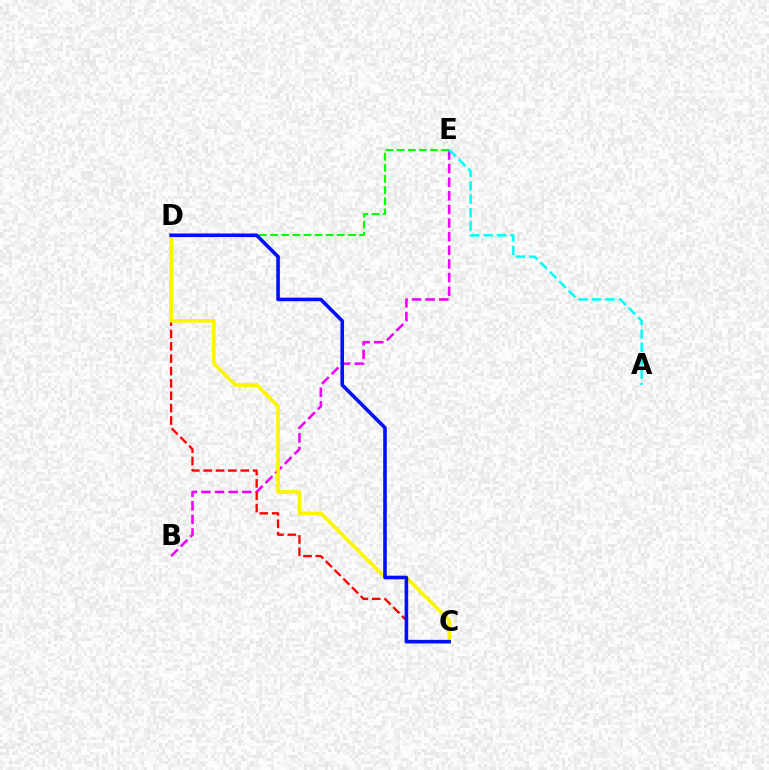{('B', 'E'): [{'color': '#ee00ff', 'line_style': 'dashed', 'thickness': 1.85}], ('C', 'D'): [{'color': '#ff0000', 'line_style': 'dashed', 'thickness': 1.68}, {'color': '#fcf500', 'line_style': 'solid', 'thickness': 2.63}, {'color': '#0010ff', 'line_style': 'solid', 'thickness': 2.59}], ('D', 'E'): [{'color': '#08ff00', 'line_style': 'dashed', 'thickness': 1.51}], ('A', 'E'): [{'color': '#00fff6', 'line_style': 'dashed', 'thickness': 1.82}]}